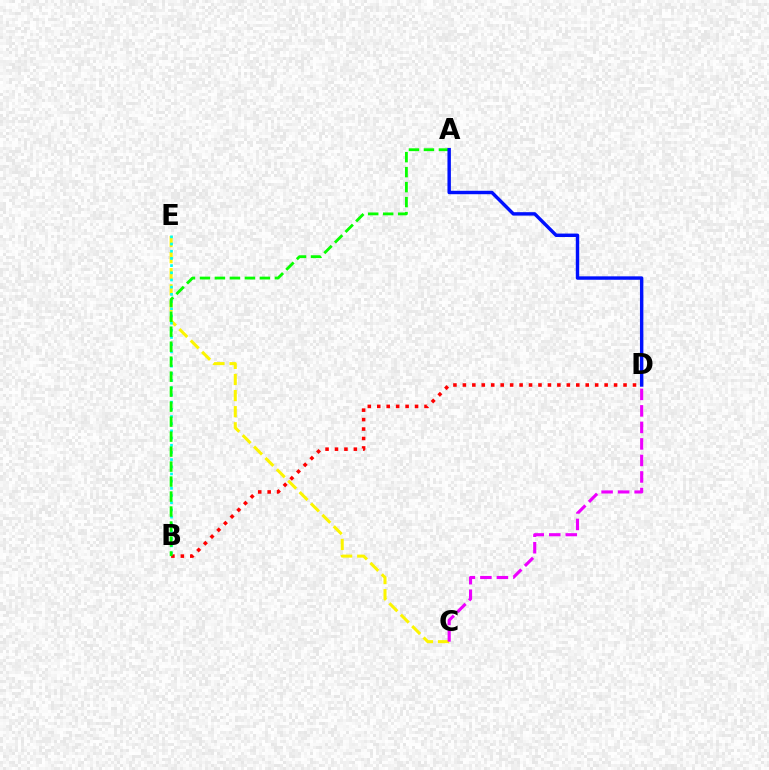{('B', 'D'): [{'color': '#ff0000', 'line_style': 'dotted', 'thickness': 2.57}], ('C', 'E'): [{'color': '#fcf500', 'line_style': 'dashed', 'thickness': 2.19}], ('B', 'E'): [{'color': '#00fff6', 'line_style': 'dotted', 'thickness': 1.95}], ('A', 'B'): [{'color': '#08ff00', 'line_style': 'dashed', 'thickness': 2.04}], ('C', 'D'): [{'color': '#ee00ff', 'line_style': 'dashed', 'thickness': 2.24}], ('A', 'D'): [{'color': '#0010ff', 'line_style': 'solid', 'thickness': 2.46}]}